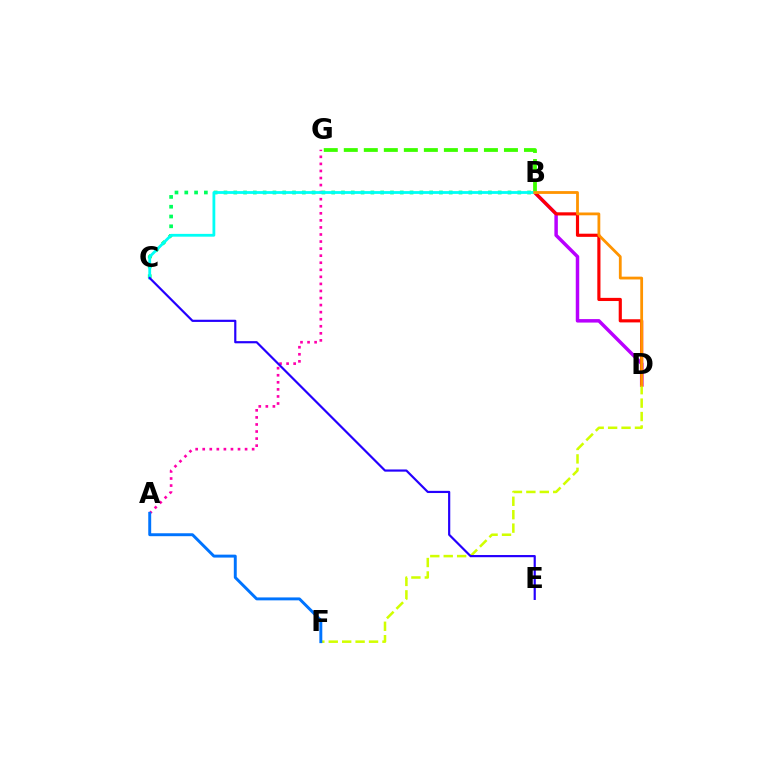{('B', 'D'): [{'color': '#b900ff', 'line_style': 'solid', 'thickness': 2.5}, {'color': '#ff0000', 'line_style': 'solid', 'thickness': 2.27}, {'color': '#ff9400', 'line_style': 'solid', 'thickness': 2.01}], ('B', 'C'): [{'color': '#00ff5c', 'line_style': 'dotted', 'thickness': 2.66}, {'color': '#00fff6', 'line_style': 'solid', 'thickness': 2.01}], ('D', 'F'): [{'color': '#d1ff00', 'line_style': 'dashed', 'thickness': 1.82}], ('B', 'G'): [{'color': '#3dff00', 'line_style': 'dashed', 'thickness': 2.72}], ('A', 'G'): [{'color': '#ff00ac', 'line_style': 'dotted', 'thickness': 1.92}], ('C', 'E'): [{'color': '#2500ff', 'line_style': 'solid', 'thickness': 1.57}], ('A', 'F'): [{'color': '#0074ff', 'line_style': 'solid', 'thickness': 2.11}]}